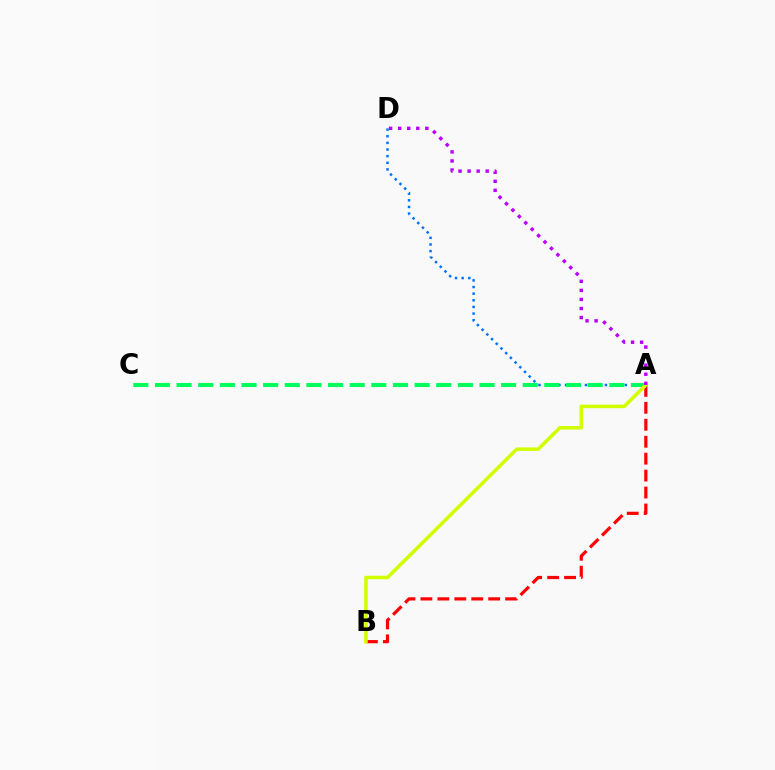{('A', 'D'): [{'color': '#0074ff', 'line_style': 'dotted', 'thickness': 1.8}, {'color': '#b900ff', 'line_style': 'dotted', 'thickness': 2.46}], ('A', 'B'): [{'color': '#ff0000', 'line_style': 'dashed', 'thickness': 2.3}, {'color': '#d1ff00', 'line_style': 'solid', 'thickness': 2.55}], ('A', 'C'): [{'color': '#00ff5c', 'line_style': 'dashed', 'thickness': 2.94}]}